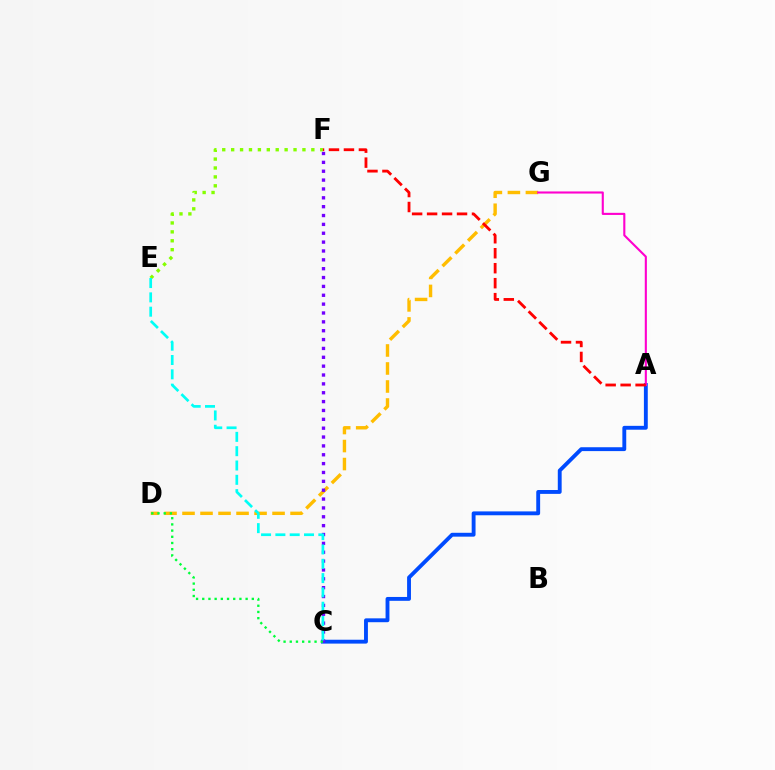{('D', 'G'): [{'color': '#ffbd00', 'line_style': 'dashed', 'thickness': 2.45}], ('A', 'C'): [{'color': '#004bff', 'line_style': 'solid', 'thickness': 2.78}], ('C', 'F'): [{'color': '#7200ff', 'line_style': 'dotted', 'thickness': 2.41}], ('E', 'F'): [{'color': '#84ff00', 'line_style': 'dotted', 'thickness': 2.42}], ('A', 'G'): [{'color': '#ff00cf', 'line_style': 'solid', 'thickness': 1.52}], ('C', 'D'): [{'color': '#00ff39', 'line_style': 'dotted', 'thickness': 1.68}], ('A', 'F'): [{'color': '#ff0000', 'line_style': 'dashed', 'thickness': 2.03}], ('C', 'E'): [{'color': '#00fff6', 'line_style': 'dashed', 'thickness': 1.95}]}